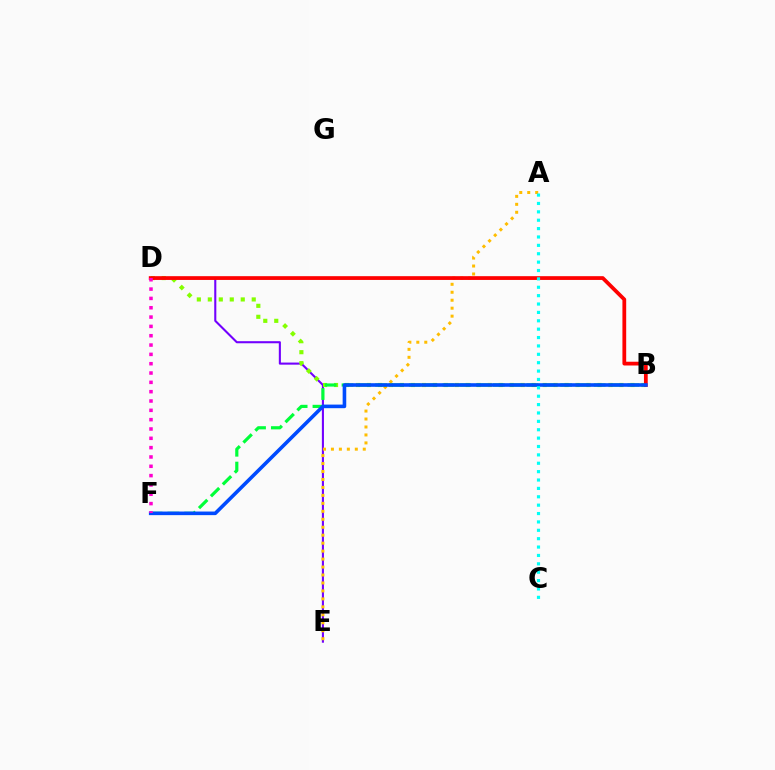{('D', 'E'): [{'color': '#7200ff', 'line_style': 'solid', 'thickness': 1.5}], ('A', 'E'): [{'color': '#ffbd00', 'line_style': 'dotted', 'thickness': 2.16}], ('B', 'D'): [{'color': '#84ff00', 'line_style': 'dotted', 'thickness': 2.98}, {'color': '#ff0000', 'line_style': 'solid', 'thickness': 2.71}], ('B', 'F'): [{'color': '#00ff39', 'line_style': 'dashed', 'thickness': 2.28}, {'color': '#004bff', 'line_style': 'solid', 'thickness': 2.59}], ('A', 'C'): [{'color': '#00fff6', 'line_style': 'dotted', 'thickness': 2.28}], ('D', 'F'): [{'color': '#ff00cf', 'line_style': 'dotted', 'thickness': 2.53}]}